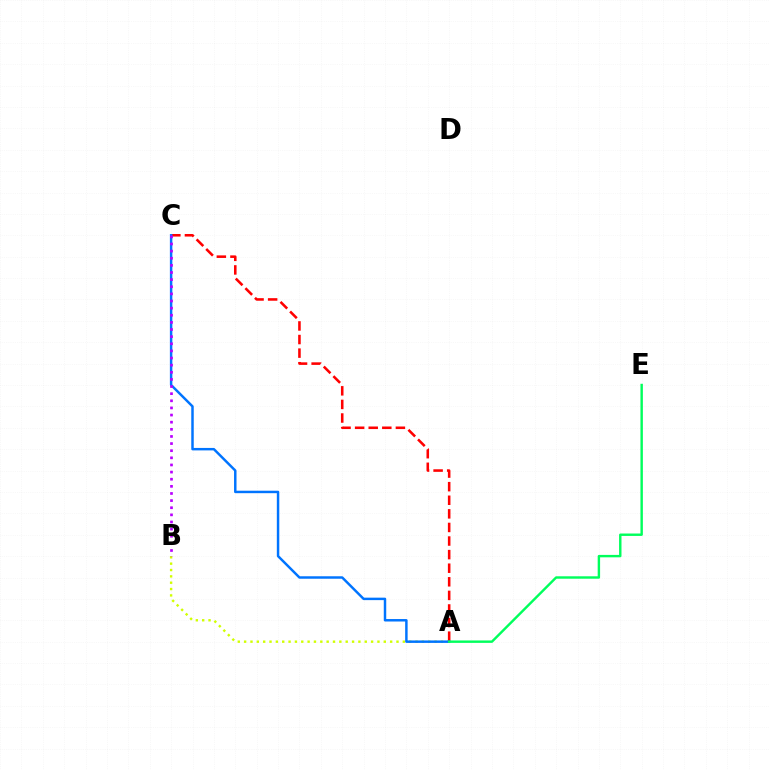{('A', 'B'): [{'color': '#d1ff00', 'line_style': 'dotted', 'thickness': 1.72}], ('A', 'C'): [{'color': '#ff0000', 'line_style': 'dashed', 'thickness': 1.85}, {'color': '#0074ff', 'line_style': 'solid', 'thickness': 1.78}], ('A', 'E'): [{'color': '#00ff5c', 'line_style': 'solid', 'thickness': 1.74}], ('B', 'C'): [{'color': '#b900ff', 'line_style': 'dotted', 'thickness': 1.94}]}